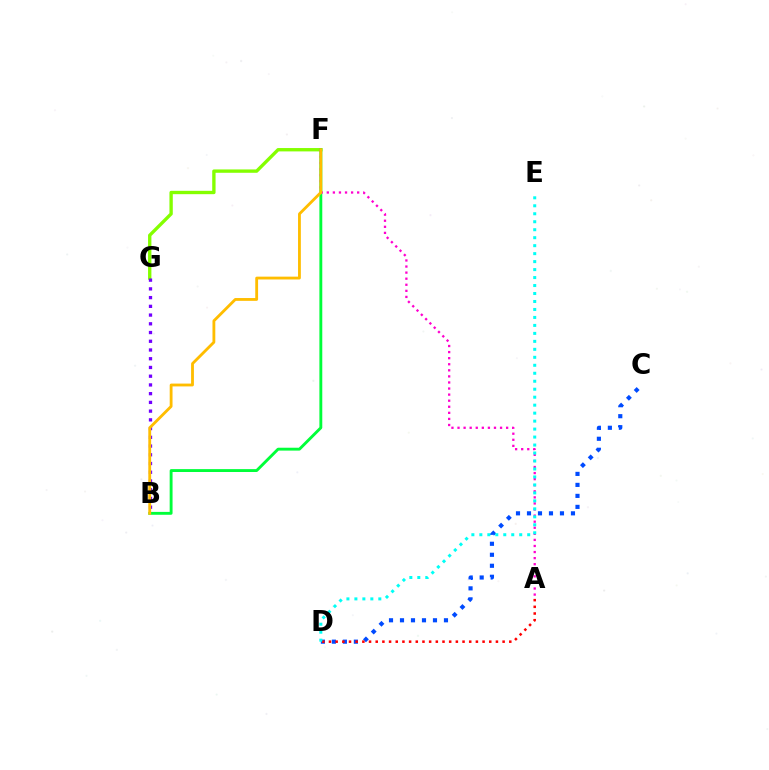{('F', 'G'): [{'color': '#84ff00', 'line_style': 'solid', 'thickness': 2.41}], ('C', 'D'): [{'color': '#004bff', 'line_style': 'dotted', 'thickness': 2.99}], ('A', 'D'): [{'color': '#ff0000', 'line_style': 'dotted', 'thickness': 1.81}], ('B', 'F'): [{'color': '#00ff39', 'line_style': 'solid', 'thickness': 2.07}, {'color': '#ffbd00', 'line_style': 'solid', 'thickness': 2.03}], ('A', 'F'): [{'color': '#ff00cf', 'line_style': 'dotted', 'thickness': 1.65}], ('B', 'G'): [{'color': '#7200ff', 'line_style': 'dotted', 'thickness': 2.37}], ('D', 'E'): [{'color': '#00fff6', 'line_style': 'dotted', 'thickness': 2.17}]}